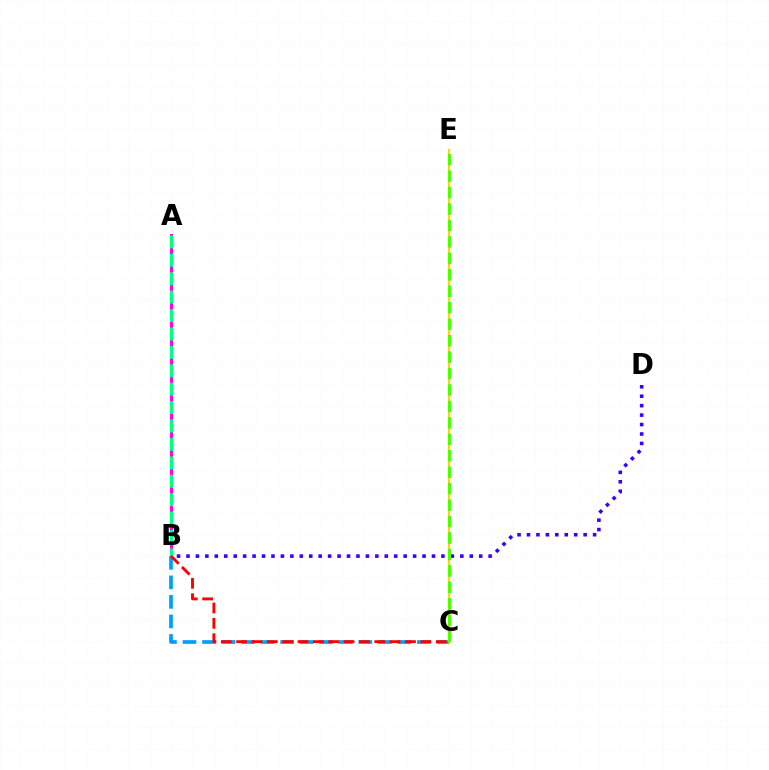{('B', 'C'): [{'color': '#009eff', 'line_style': 'dashed', 'thickness': 2.65}, {'color': '#ff0000', 'line_style': 'dashed', 'thickness': 2.09}], ('A', 'B'): [{'color': '#ff00ed', 'line_style': 'solid', 'thickness': 2.14}, {'color': '#00ff86', 'line_style': 'dashed', 'thickness': 2.5}], ('B', 'D'): [{'color': '#3700ff', 'line_style': 'dotted', 'thickness': 2.57}], ('C', 'E'): [{'color': '#ffd500', 'line_style': 'solid', 'thickness': 1.52}, {'color': '#4fff00', 'line_style': 'dashed', 'thickness': 2.23}]}